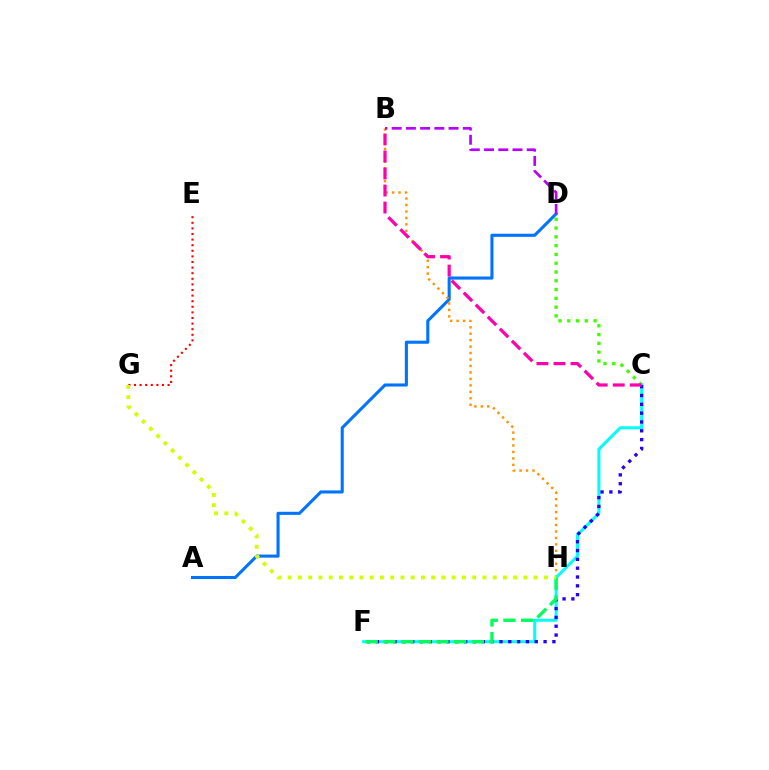{('C', 'D'): [{'color': '#3dff00', 'line_style': 'dotted', 'thickness': 2.39}], ('A', 'D'): [{'color': '#0074ff', 'line_style': 'solid', 'thickness': 2.22}], ('E', 'G'): [{'color': '#ff0000', 'line_style': 'dotted', 'thickness': 1.52}], ('B', 'H'): [{'color': '#ff9400', 'line_style': 'dotted', 'thickness': 1.75}], ('C', 'F'): [{'color': '#00fff6', 'line_style': 'solid', 'thickness': 2.16}, {'color': '#2500ff', 'line_style': 'dotted', 'thickness': 2.4}], ('F', 'H'): [{'color': '#00ff5c', 'line_style': 'dashed', 'thickness': 2.4}], ('B', 'C'): [{'color': '#ff00ac', 'line_style': 'dashed', 'thickness': 2.31}], ('B', 'D'): [{'color': '#b900ff', 'line_style': 'dashed', 'thickness': 1.93}], ('G', 'H'): [{'color': '#d1ff00', 'line_style': 'dotted', 'thickness': 2.78}]}